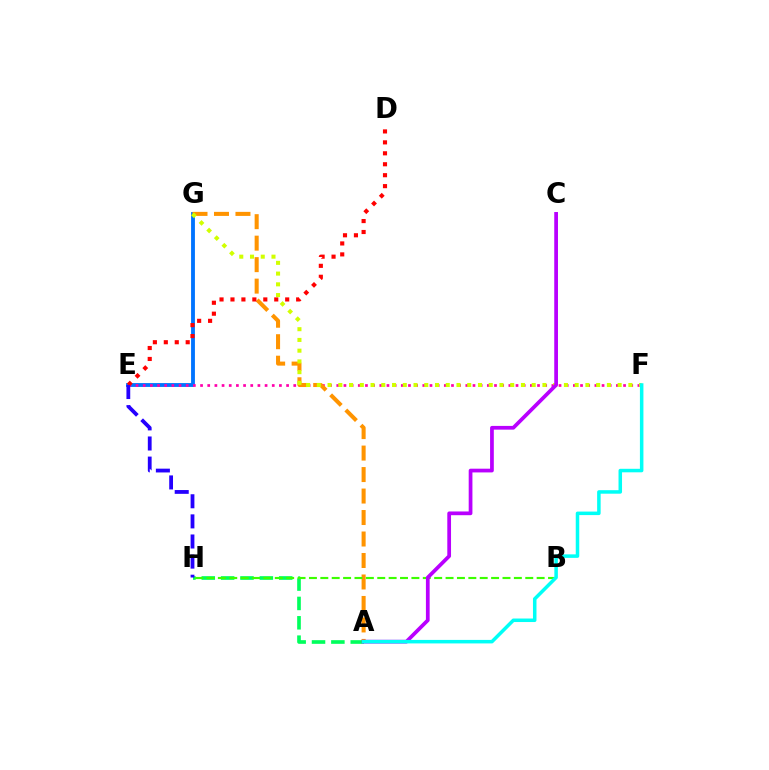{('E', 'G'): [{'color': '#0074ff', 'line_style': 'solid', 'thickness': 2.77}], ('E', 'F'): [{'color': '#ff00ac', 'line_style': 'dotted', 'thickness': 1.95}], ('A', 'G'): [{'color': '#ff9400', 'line_style': 'dashed', 'thickness': 2.92}], ('A', 'H'): [{'color': '#00ff5c', 'line_style': 'dashed', 'thickness': 2.63}], ('D', 'E'): [{'color': '#ff0000', 'line_style': 'dotted', 'thickness': 2.97}], ('F', 'G'): [{'color': '#d1ff00', 'line_style': 'dotted', 'thickness': 2.92}], ('B', 'H'): [{'color': '#3dff00', 'line_style': 'dashed', 'thickness': 1.55}], ('A', 'C'): [{'color': '#b900ff', 'line_style': 'solid', 'thickness': 2.69}], ('A', 'F'): [{'color': '#00fff6', 'line_style': 'solid', 'thickness': 2.53}], ('E', 'H'): [{'color': '#2500ff', 'line_style': 'dashed', 'thickness': 2.73}]}